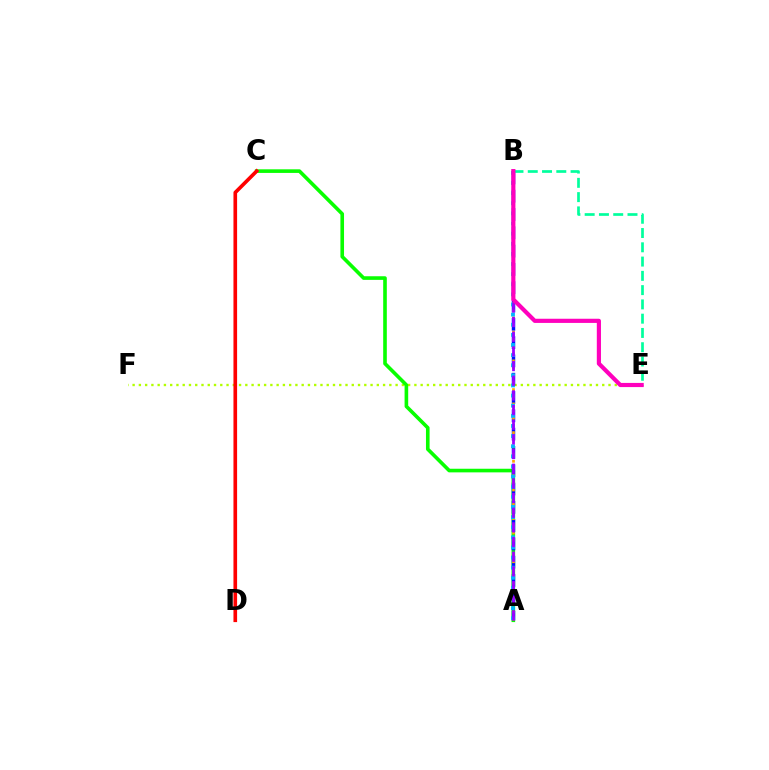{('E', 'F'): [{'color': '#b3ff00', 'line_style': 'dotted', 'thickness': 1.7}], ('A', 'C'): [{'color': '#08ff00', 'line_style': 'solid', 'thickness': 2.61}], ('A', 'B'): [{'color': '#0010ff', 'line_style': 'dashed', 'thickness': 2.49}, {'color': '#ffa500', 'line_style': 'dotted', 'thickness': 1.95}, {'color': '#00b5ff', 'line_style': 'dotted', 'thickness': 2.75}, {'color': '#9b00ff', 'line_style': 'dashed', 'thickness': 1.99}], ('B', 'E'): [{'color': '#00ff9d', 'line_style': 'dashed', 'thickness': 1.94}, {'color': '#ff00bd', 'line_style': 'solid', 'thickness': 3.0}], ('C', 'D'): [{'color': '#ff0000', 'line_style': 'solid', 'thickness': 2.62}]}